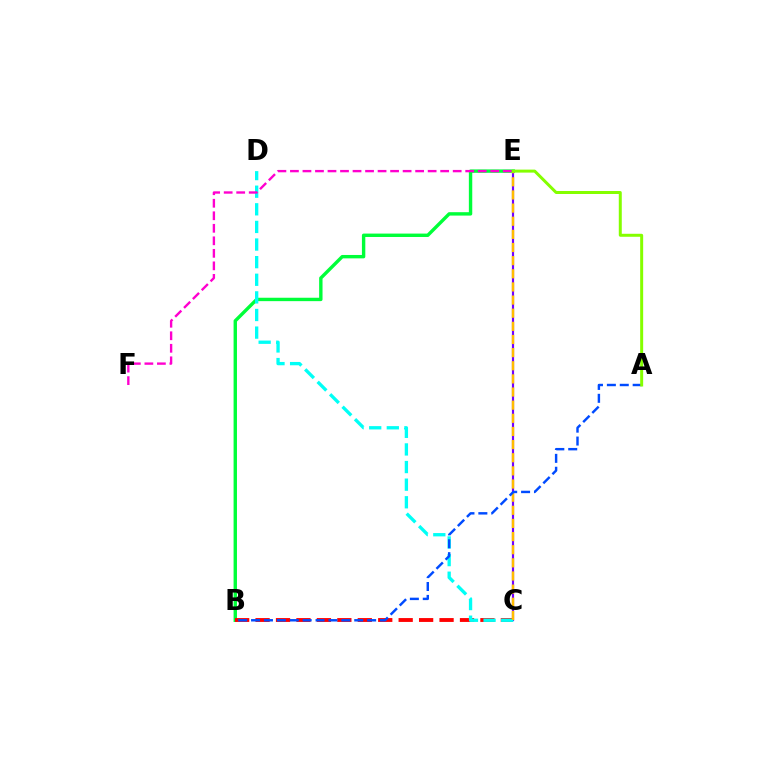{('C', 'E'): [{'color': '#7200ff', 'line_style': 'solid', 'thickness': 1.56}, {'color': '#ffbd00', 'line_style': 'dashed', 'thickness': 1.78}], ('B', 'E'): [{'color': '#00ff39', 'line_style': 'solid', 'thickness': 2.45}], ('B', 'C'): [{'color': '#ff0000', 'line_style': 'dashed', 'thickness': 2.78}], ('C', 'D'): [{'color': '#00fff6', 'line_style': 'dashed', 'thickness': 2.39}], ('E', 'F'): [{'color': '#ff00cf', 'line_style': 'dashed', 'thickness': 1.7}], ('A', 'B'): [{'color': '#004bff', 'line_style': 'dashed', 'thickness': 1.75}], ('A', 'E'): [{'color': '#84ff00', 'line_style': 'solid', 'thickness': 2.15}]}